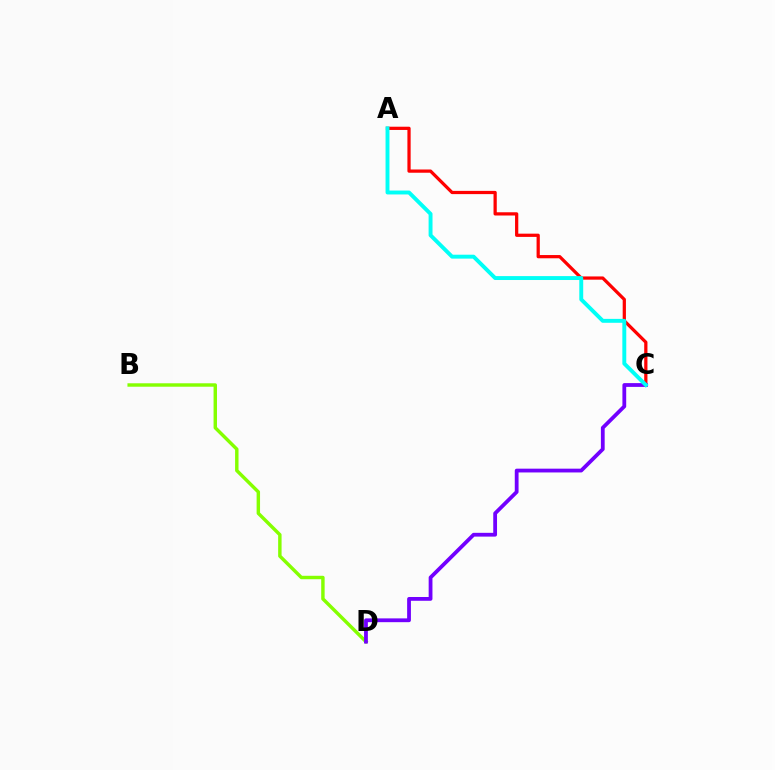{('B', 'D'): [{'color': '#84ff00', 'line_style': 'solid', 'thickness': 2.47}], ('A', 'C'): [{'color': '#ff0000', 'line_style': 'solid', 'thickness': 2.33}, {'color': '#00fff6', 'line_style': 'solid', 'thickness': 2.81}], ('C', 'D'): [{'color': '#7200ff', 'line_style': 'solid', 'thickness': 2.72}]}